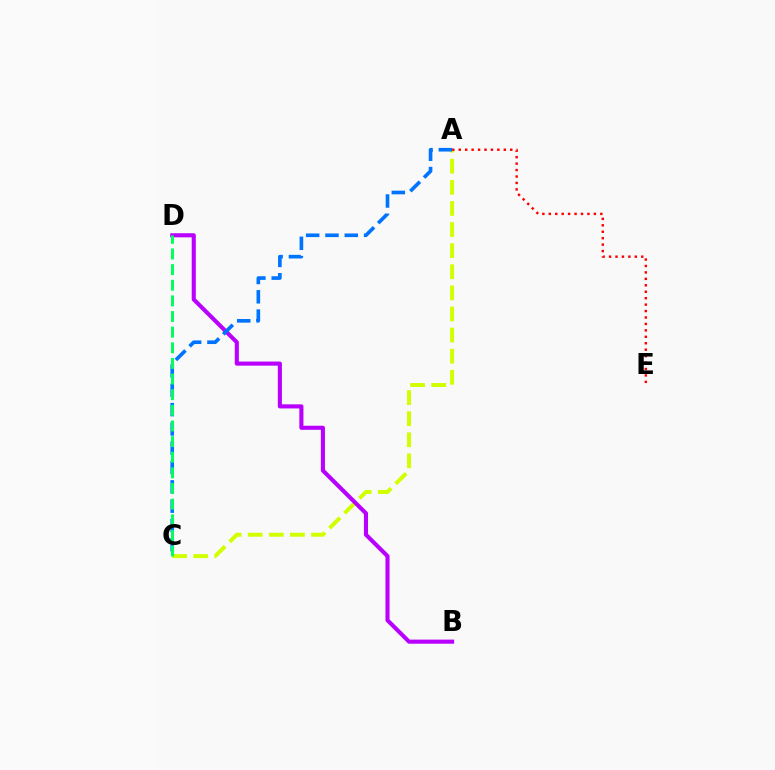{('A', 'C'): [{'color': '#d1ff00', 'line_style': 'dashed', 'thickness': 2.87}, {'color': '#0074ff', 'line_style': 'dashed', 'thickness': 2.62}], ('B', 'D'): [{'color': '#b900ff', 'line_style': 'solid', 'thickness': 2.95}], ('C', 'D'): [{'color': '#00ff5c', 'line_style': 'dashed', 'thickness': 2.12}], ('A', 'E'): [{'color': '#ff0000', 'line_style': 'dotted', 'thickness': 1.75}]}